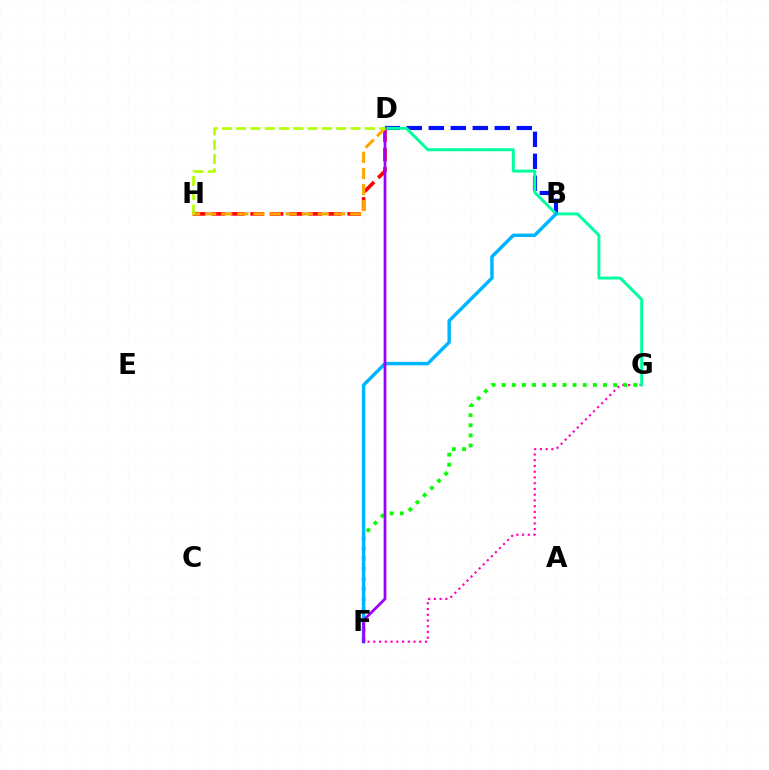{('F', 'G'): [{'color': '#ff00bd', 'line_style': 'dotted', 'thickness': 1.56}, {'color': '#08ff00', 'line_style': 'dotted', 'thickness': 2.75}], ('B', 'D'): [{'color': '#0010ff', 'line_style': 'dashed', 'thickness': 2.99}], ('D', 'H'): [{'color': '#ff0000', 'line_style': 'dashed', 'thickness': 2.64}, {'color': '#ffa500', 'line_style': 'dashed', 'thickness': 2.19}, {'color': '#b3ff00', 'line_style': 'dashed', 'thickness': 1.94}], ('D', 'G'): [{'color': '#00ff9d', 'line_style': 'solid', 'thickness': 2.11}], ('B', 'F'): [{'color': '#00b5ff', 'line_style': 'solid', 'thickness': 2.48}], ('D', 'F'): [{'color': '#9b00ff', 'line_style': 'solid', 'thickness': 1.97}]}